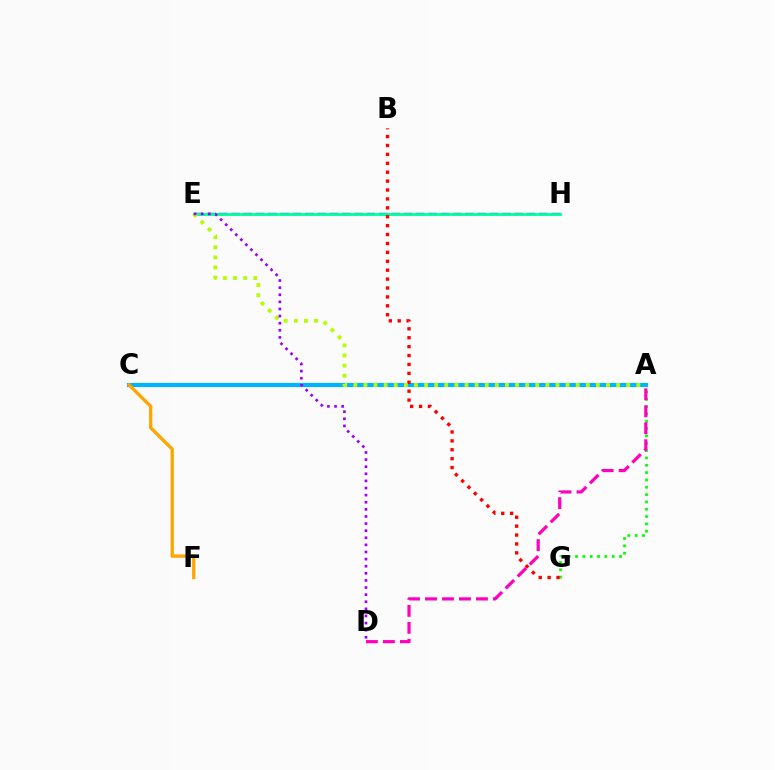{('A', 'G'): [{'color': '#08ff00', 'line_style': 'dotted', 'thickness': 1.99}], ('E', 'H'): [{'color': '#0010ff', 'line_style': 'dashed', 'thickness': 1.67}, {'color': '#00ff9d', 'line_style': 'solid', 'thickness': 2.04}], ('A', 'C'): [{'color': '#00b5ff', 'line_style': 'solid', 'thickness': 2.99}], ('B', 'G'): [{'color': '#ff0000', 'line_style': 'dotted', 'thickness': 2.42}], ('A', 'D'): [{'color': '#ff00bd', 'line_style': 'dashed', 'thickness': 2.31}], ('C', 'F'): [{'color': '#ffa500', 'line_style': 'solid', 'thickness': 2.38}], ('A', 'E'): [{'color': '#b3ff00', 'line_style': 'dotted', 'thickness': 2.75}], ('D', 'E'): [{'color': '#9b00ff', 'line_style': 'dotted', 'thickness': 1.93}]}